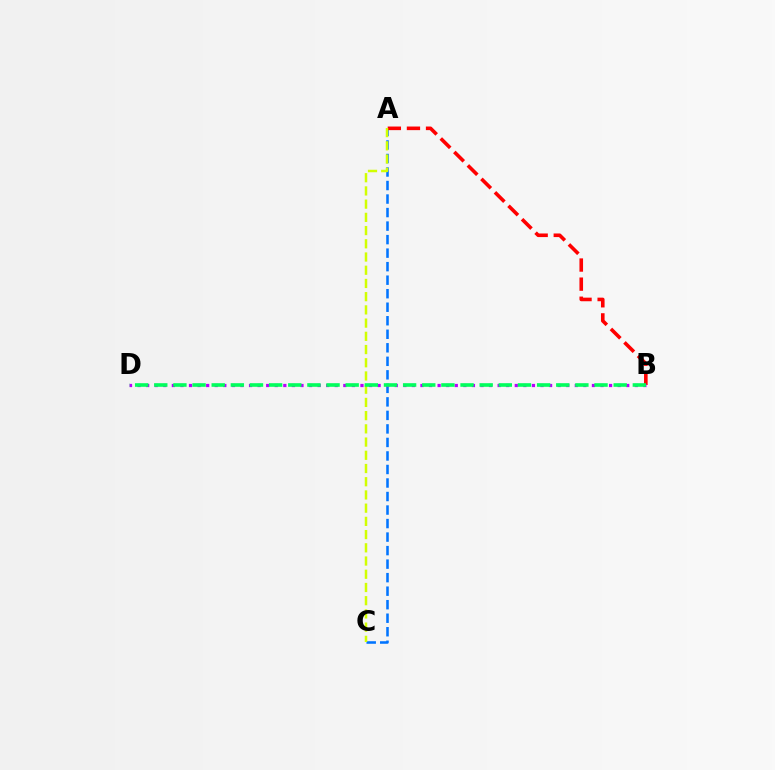{('A', 'C'): [{'color': '#0074ff', 'line_style': 'dashed', 'thickness': 1.84}, {'color': '#d1ff00', 'line_style': 'dashed', 'thickness': 1.8}], ('A', 'B'): [{'color': '#ff0000', 'line_style': 'dashed', 'thickness': 2.59}], ('B', 'D'): [{'color': '#b900ff', 'line_style': 'dotted', 'thickness': 2.33}, {'color': '#00ff5c', 'line_style': 'dashed', 'thickness': 2.6}]}